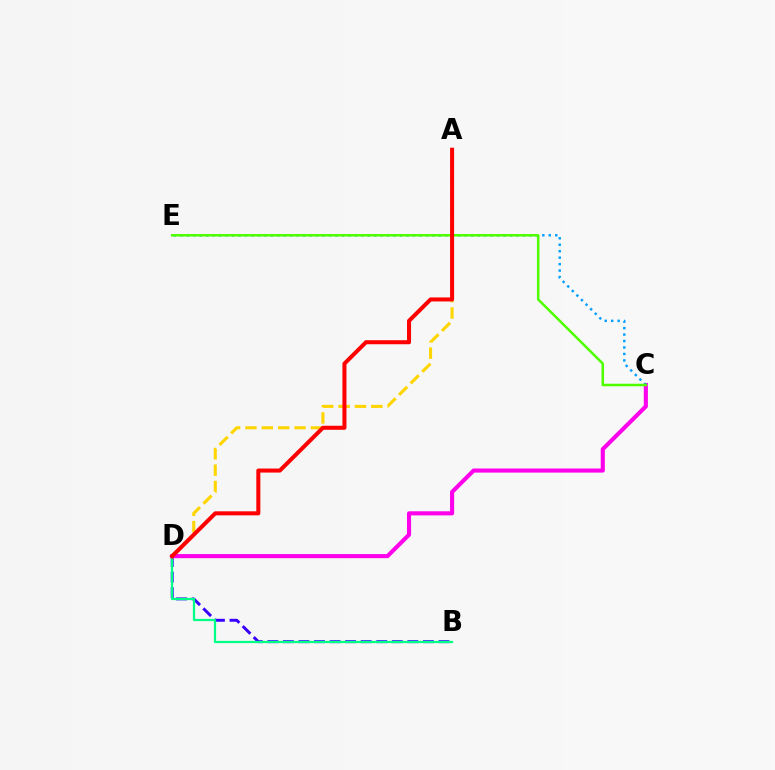{('A', 'D'): [{'color': '#ffd500', 'line_style': 'dashed', 'thickness': 2.22}, {'color': '#ff0000', 'line_style': 'solid', 'thickness': 2.9}], ('B', 'D'): [{'color': '#3700ff', 'line_style': 'dashed', 'thickness': 2.11}, {'color': '#00ff86', 'line_style': 'solid', 'thickness': 1.62}], ('C', 'D'): [{'color': '#ff00ed', 'line_style': 'solid', 'thickness': 2.96}], ('C', 'E'): [{'color': '#009eff', 'line_style': 'dotted', 'thickness': 1.76}, {'color': '#4fff00', 'line_style': 'solid', 'thickness': 1.81}]}